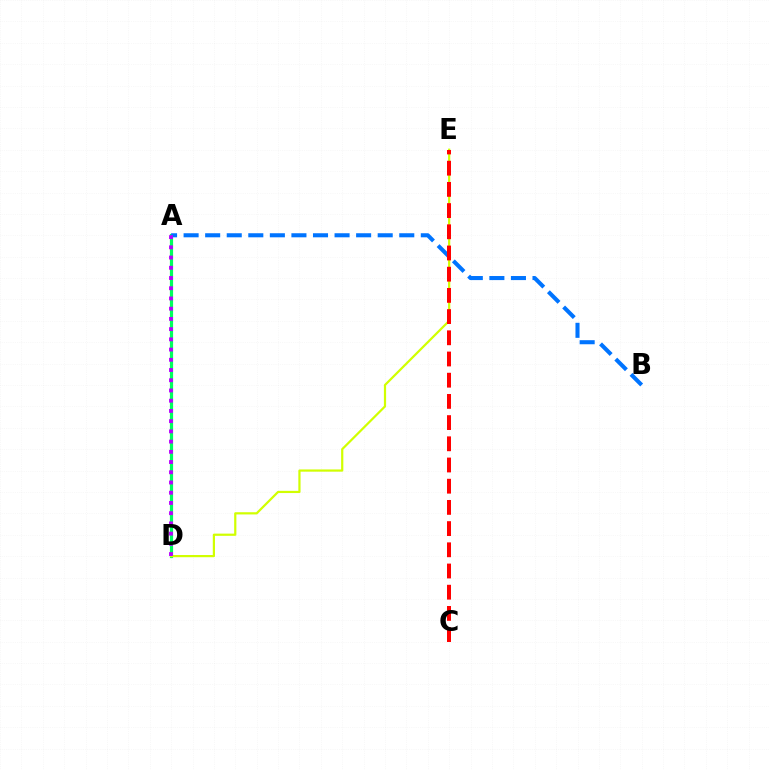{('A', 'D'): [{'color': '#00ff5c', 'line_style': 'solid', 'thickness': 2.3}, {'color': '#b900ff', 'line_style': 'dotted', 'thickness': 2.78}], ('D', 'E'): [{'color': '#d1ff00', 'line_style': 'solid', 'thickness': 1.59}], ('A', 'B'): [{'color': '#0074ff', 'line_style': 'dashed', 'thickness': 2.93}], ('C', 'E'): [{'color': '#ff0000', 'line_style': 'dashed', 'thickness': 2.88}]}